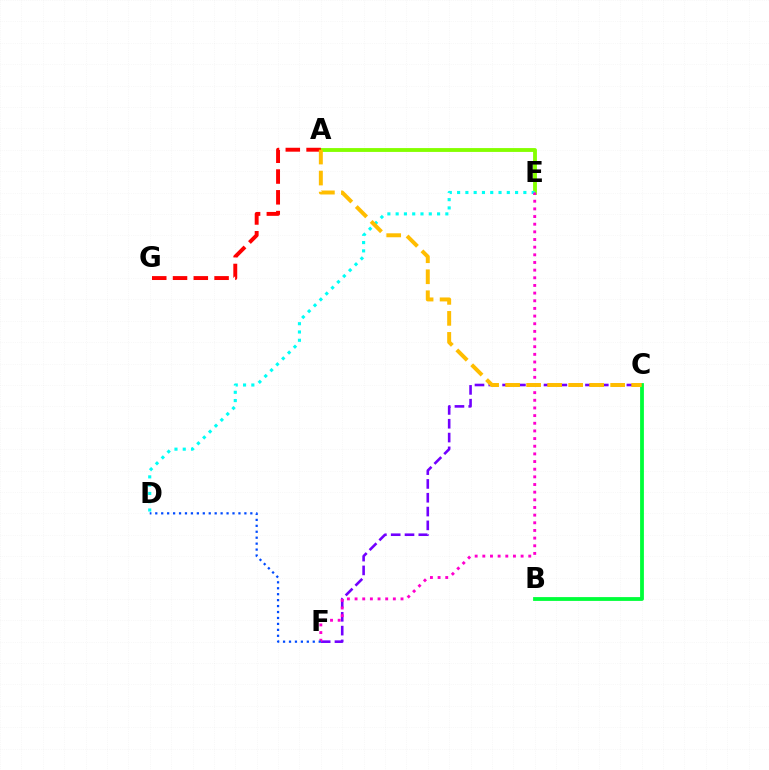{('C', 'F'): [{'color': '#7200ff', 'line_style': 'dashed', 'thickness': 1.88}], ('A', 'E'): [{'color': '#84ff00', 'line_style': 'solid', 'thickness': 2.77}], ('A', 'G'): [{'color': '#ff0000', 'line_style': 'dashed', 'thickness': 2.82}], ('D', 'E'): [{'color': '#00fff6', 'line_style': 'dotted', 'thickness': 2.25}], ('E', 'F'): [{'color': '#ff00cf', 'line_style': 'dotted', 'thickness': 2.08}], ('B', 'C'): [{'color': '#00ff39', 'line_style': 'solid', 'thickness': 2.74}], ('A', 'C'): [{'color': '#ffbd00', 'line_style': 'dashed', 'thickness': 2.85}], ('D', 'F'): [{'color': '#004bff', 'line_style': 'dotted', 'thickness': 1.61}]}